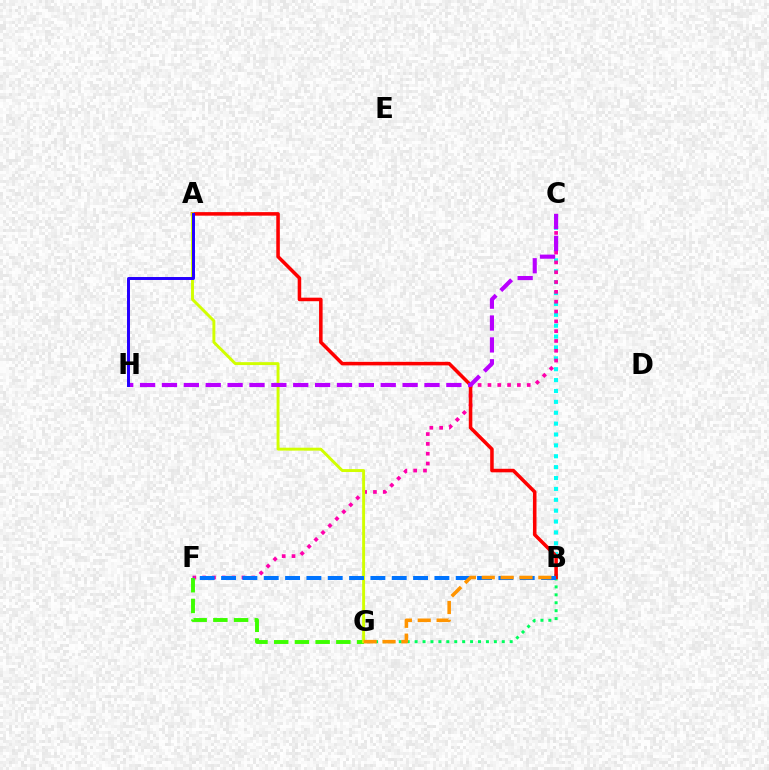{('B', 'C'): [{'color': '#00fff6', 'line_style': 'dotted', 'thickness': 2.96}], ('B', 'G'): [{'color': '#00ff5c', 'line_style': 'dotted', 'thickness': 2.15}, {'color': '#ff9400', 'line_style': 'dashed', 'thickness': 2.56}], ('C', 'F'): [{'color': '#ff00ac', 'line_style': 'dotted', 'thickness': 2.67}], ('A', 'B'): [{'color': '#ff0000', 'line_style': 'solid', 'thickness': 2.55}], ('F', 'G'): [{'color': '#3dff00', 'line_style': 'dashed', 'thickness': 2.81}], ('A', 'G'): [{'color': '#d1ff00', 'line_style': 'solid', 'thickness': 2.1}], ('C', 'H'): [{'color': '#b900ff', 'line_style': 'dashed', 'thickness': 2.97}], ('A', 'H'): [{'color': '#2500ff', 'line_style': 'solid', 'thickness': 2.14}], ('B', 'F'): [{'color': '#0074ff', 'line_style': 'dashed', 'thickness': 2.9}]}